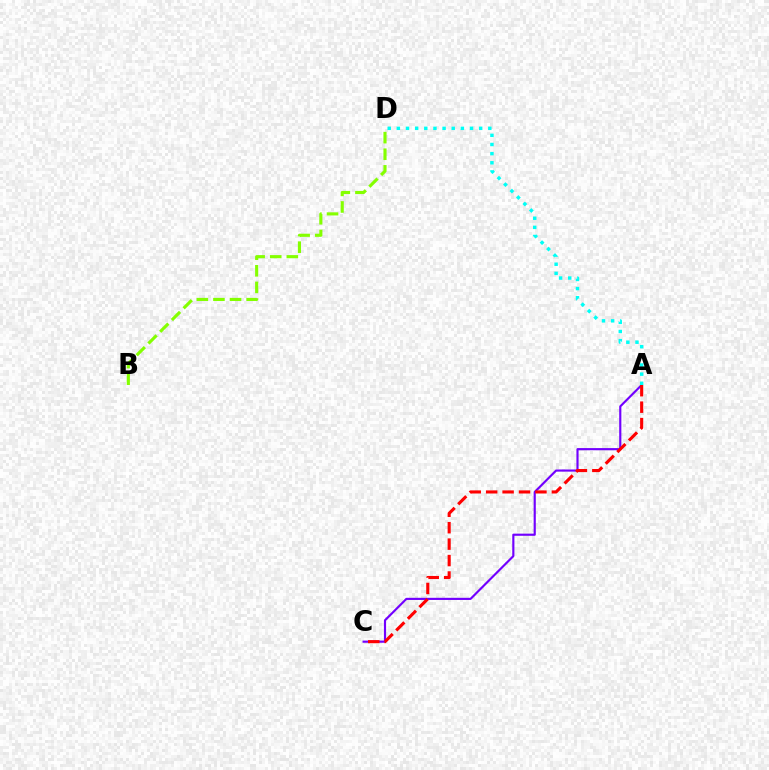{('A', 'C'): [{'color': '#7200ff', 'line_style': 'solid', 'thickness': 1.55}, {'color': '#ff0000', 'line_style': 'dashed', 'thickness': 2.23}], ('A', 'D'): [{'color': '#00fff6', 'line_style': 'dotted', 'thickness': 2.48}], ('B', 'D'): [{'color': '#84ff00', 'line_style': 'dashed', 'thickness': 2.25}]}